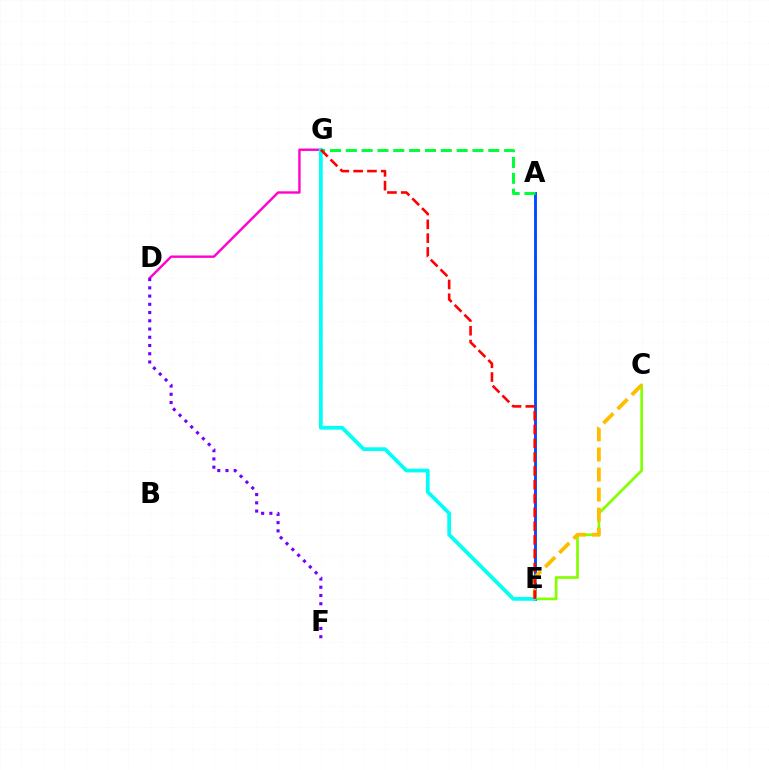{('C', 'E'): [{'color': '#84ff00', 'line_style': 'solid', 'thickness': 1.94}, {'color': '#ffbd00', 'line_style': 'dashed', 'thickness': 2.72}], ('A', 'E'): [{'color': '#004bff', 'line_style': 'solid', 'thickness': 2.08}], ('D', 'G'): [{'color': '#ff00cf', 'line_style': 'solid', 'thickness': 1.72}], ('A', 'G'): [{'color': '#00ff39', 'line_style': 'dashed', 'thickness': 2.15}], ('E', 'G'): [{'color': '#00fff6', 'line_style': 'solid', 'thickness': 2.7}, {'color': '#ff0000', 'line_style': 'dashed', 'thickness': 1.87}], ('D', 'F'): [{'color': '#7200ff', 'line_style': 'dotted', 'thickness': 2.24}]}